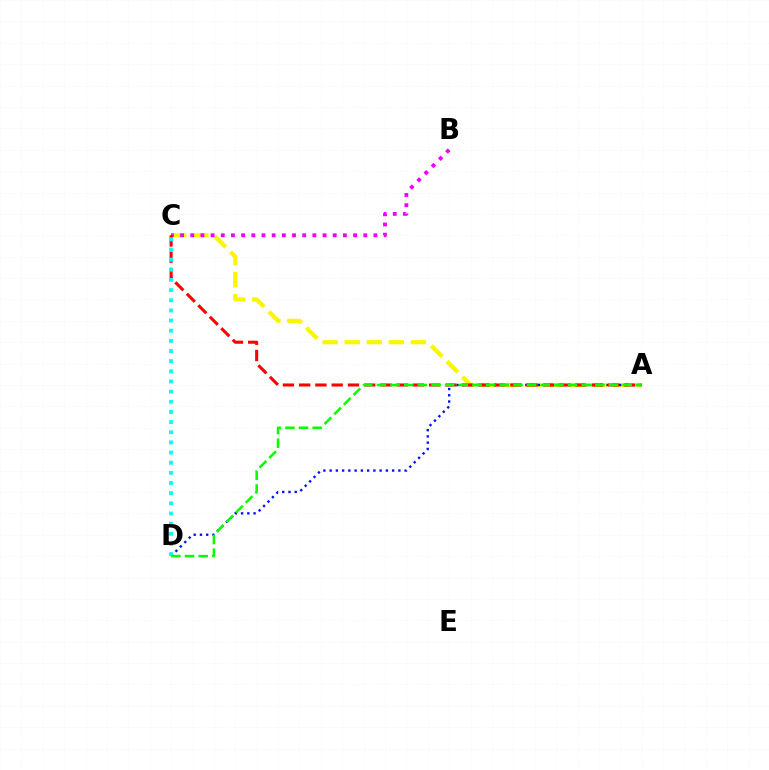{('A', 'C'): [{'color': '#fcf500', 'line_style': 'dashed', 'thickness': 3.0}, {'color': '#ff0000', 'line_style': 'dashed', 'thickness': 2.21}], ('A', 'D'): [{'color': '#0010ff', 'line_style': 'dotted', 'thickness': 1.7}, {'color': '#08ff00', 'line_style': 'dashed', 'thickness': 1.85}], ('B', 'C'): [{'color': '#ee00ff', 'line_style': 'dotted', 'thickness': 2.77}], ('C', 'D'): [{'color': '#00fff6', 'line_style': 'dotted', 'thickness': 2.76}]}